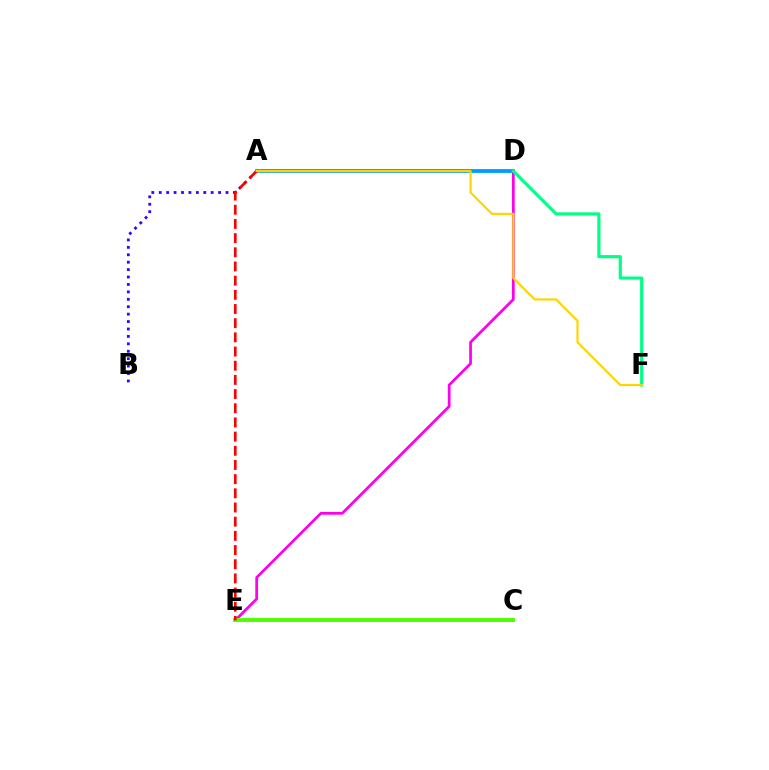{('A', 'D'): [{'color': '#009eff', 'line_style': 'solid', 'thickness': 2.76}], ('D', 'E'): [{'color': '#ff00ed', 'line_style': 'solid', 'thickness': 1.97}], ('D', 'F'): [{'color': '#00ff86', 'line_style': 'solid', 'thickness': 2.27}], ('C', 'E'): [{'color': '#4fff00', 'line_style': 'solid', 'thickness': 2.8}], ('A', 'B'): [{'color': '#3700ff', 'line_style': 'dotted', 'thickness': 2.02}], ('A', 'E'): [{'color': '#ff0000', 'line_style': 'dashed', 'thickness': 1.93}], ('A', 'F'): [{'color': '#ffd500', 'line_style': 'solid', 'thickness': 1.57}]}